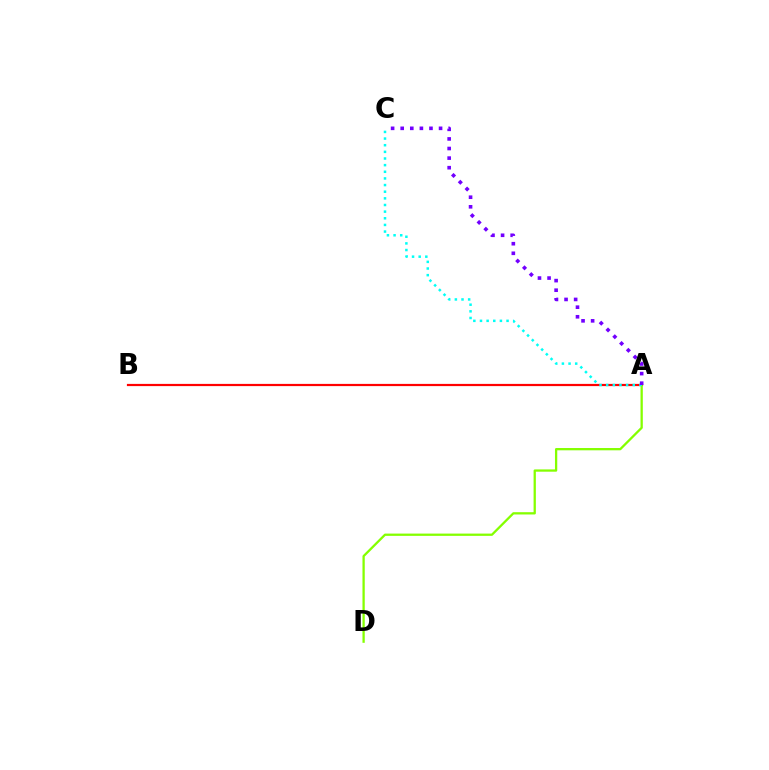{('A', 'B'): [{'color': '#ff0000', 'line_style': 'solid', 'thickness': 1.59}], ('A', 'D'): [{'color': '#84ff00', 'line_style': 'solid', 'thickness': 1.64}], ('A', 'C'): [{'color': '#00fff6', 'line_style': 'dotted', 'thickness': 1.8}, {'color': '#7200ff', 'line_style': 'dotted', 'thickness': 2.61}]}